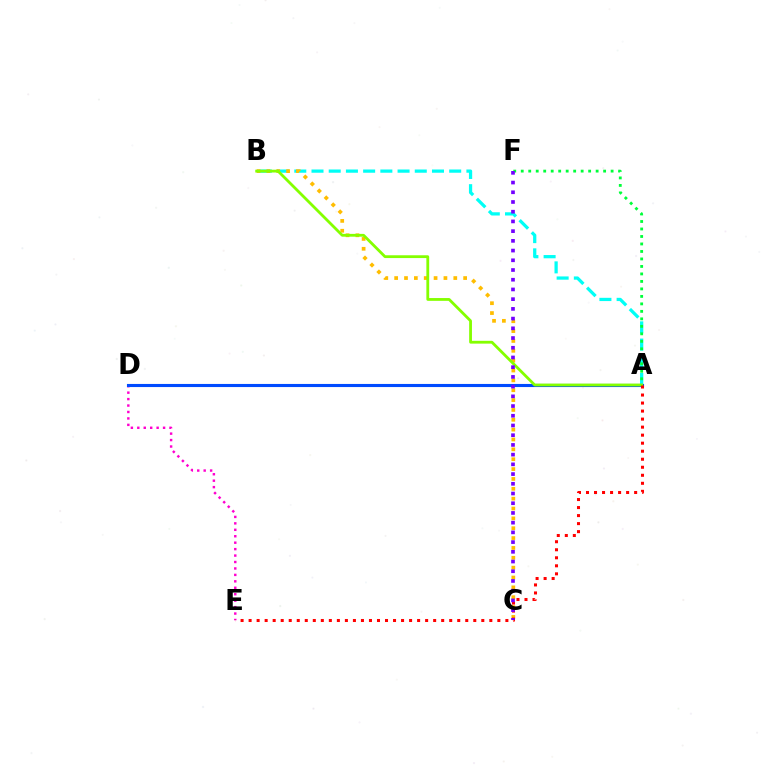{('A', 'B'): [{'color': '#00fff6', 'line_style': 'dashed', 'thickness': 2.34}, {'color': '#84ff00', 'line_style': 'solid', 'thickness': 2.02}], ('D', 'E'): [{'color': '#ff00cf', 'line_style': 'dotted', 'thickness': 1.75}], ('A', 'D'): [{'color': '#004bff', 'line_style': 'solid', 'thickness': 2.24}], ('B', 'C'): [{'color': '#ffbd00', 'line_style': 'dotted', 'thickness': 2.68}], ('A', 'F'): [{'color': '#00ff39', 'line_style': 'dotted', 'thickness': 2.03}], ('A', 'E'): [{'color': '#ff0000', 'line_style': 'dotted', 'thickness': 2.18}], ('C', 'F'): [{'color': '#7200ff', 'line_style': 'dotted', 'thickness': 2.64}]}